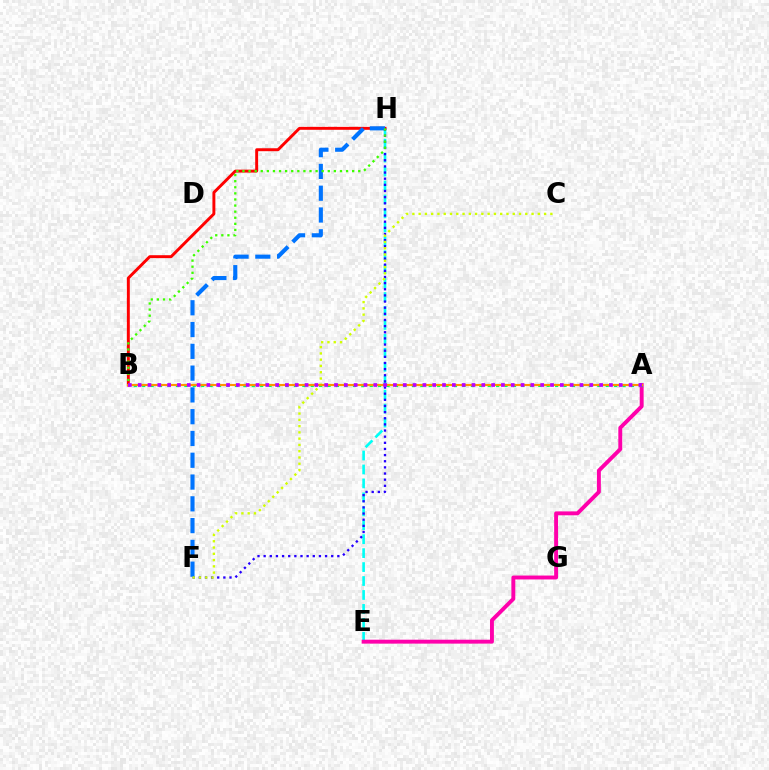{('E', 'H'): [{'color': '#00fff6', 'line_style': 'dashed', 'thickness': 1.89}], ('B', 'H'): [{'color': '#ff0000', 'line_style': 'solid', 'thickness': 2.11}, {'color': '#3dff00', 'line_style': 'dotted', 'thickness': 1.66}], ('A', 'E'): [{'color': '#ff00ac', 'line_style': 'solid', 'thickness': 2.82}], ('F', 'H'): [{'color': '#2500ff', 'line_style': 'dotted', 'thickness': 1.67}, {'color': '#0074ff', 'line_style': 'dashed', 'thickness': 2.96}], ('A', 'B'): [{'color': '#00ff5c', 'line_style': 'dotted', 'thickness': 2.29}, {'color': '#ff9400', 'line_style': 'solid', 'thickness': 1.52}, {'color': '#b900ff', 'line_style': 'dotted', 'thickness': 2.67}], ('C', 'F'): [{'color': '#d1ff00', 'line_style': 'dotted', 'thickness': 1.7}]}